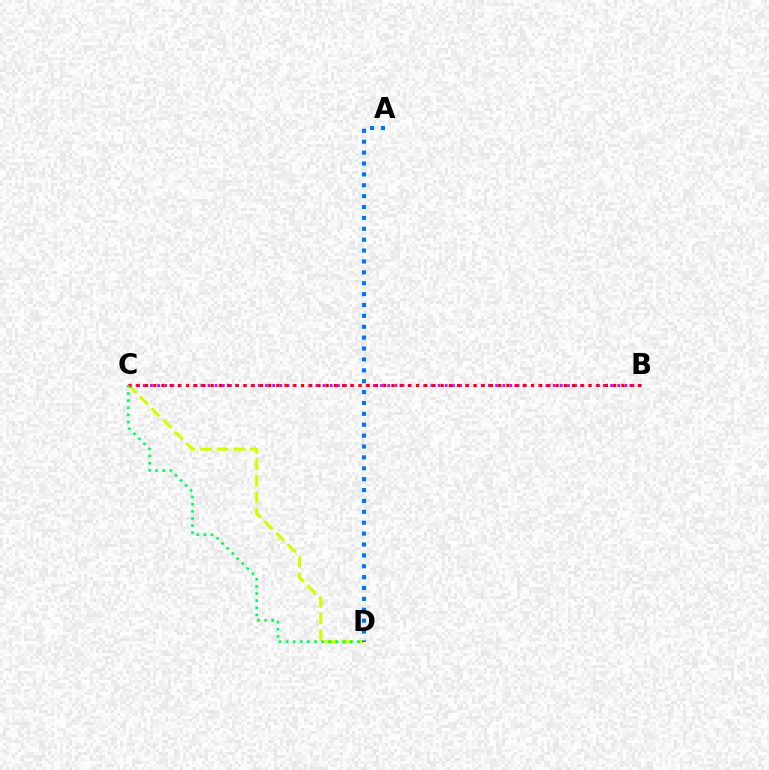{('C', 'D'): [{'color': '#d1ff00', 'line_style': 'dashed', 'thickness': 2.23}, {'color': '#00ff5c', 'line_style': 'dotted', 'thickness': 1.94}], ('B', 'C'): [{'color': '#b900ff', 'line_style': 'dotted', 'thickness': 1.95}, {'color': '#ff0000', 'line_style': 'dotted', 'thickness': 2.23}], ('A', 'D'): [{'color': '#0074ff', 'line_style': 'dotted', 'thickness': 2.96}]}